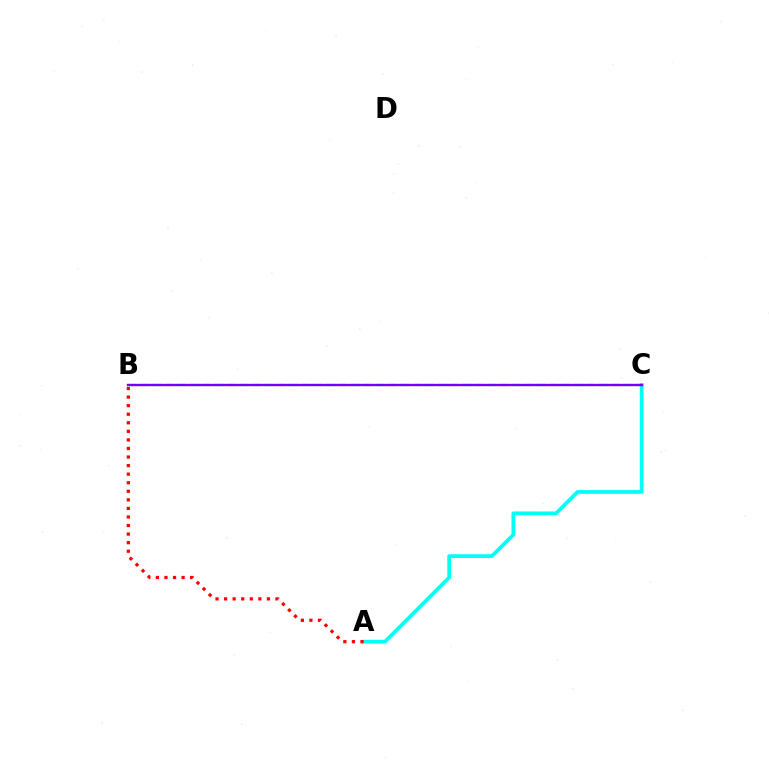{('B', 'C'): [{'color': '#84ff00', 'line_style': 'dashed', 'thickness': 1.68}, {'color': '#7200ff', 'line_style': 'solid', 'thickness': 1.69}], ('A', 'C'): [{'color': '#00fff6', 'line_style': 'solid', 'thickness': 2.69}], ('A', 'B'): [{'color': '#ff0000', 'line_style': 'dotted', 'thickness': 2.33}]}